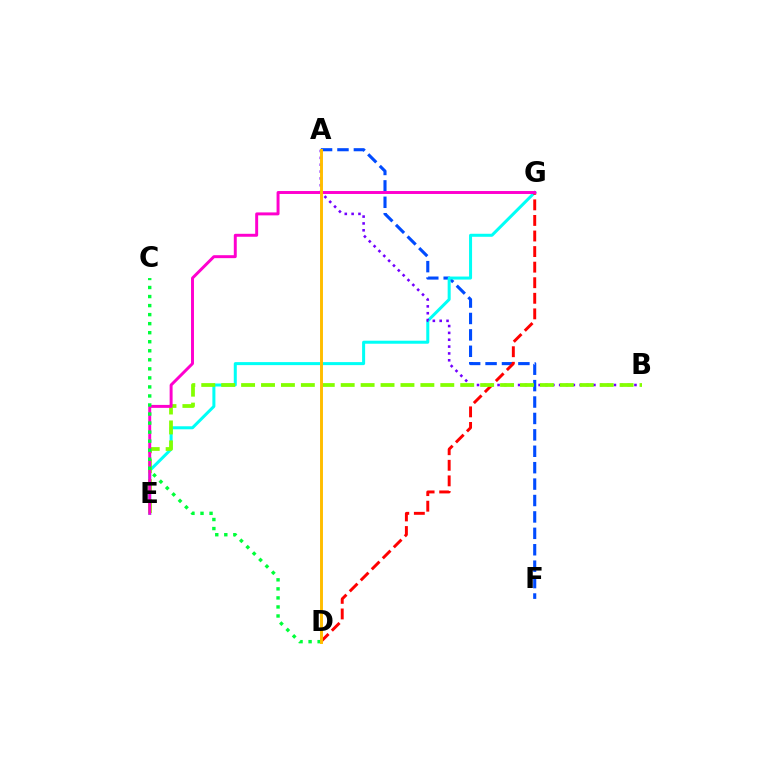{('A', 'F'): [{'color': '#004bff', 'line_style': 'dashed', 'thickness': 2.23}], ('E', 'G'): [{'color': '#00fff6', 'line_style': 'solid', 'thickness': 2.17}, {'color': '#ff00cf', 'line_style': 'solid', 'thickness': 2.13}], ('D', 'G'): [{'color': '#ff0000', 'line_style': 'dashed', 'thickness': 2.12}], ('A', 'B'): [{'color': '#7200ff', 'line_style': 'dotted', 'thickness': 1.86}], ('B', 'E'): [{'color': '#84ff00', 'line_style': 'dashed', 'thickness': 2.71}], ('C', 'D'): [{'color': '#00ff39', 'line_style': 'dotted', 'thickness': 2.46}], ('A', 'D'): [{'color': '#ffbd00', 'line_style': 'solid', 'thickness': 2.11}]}